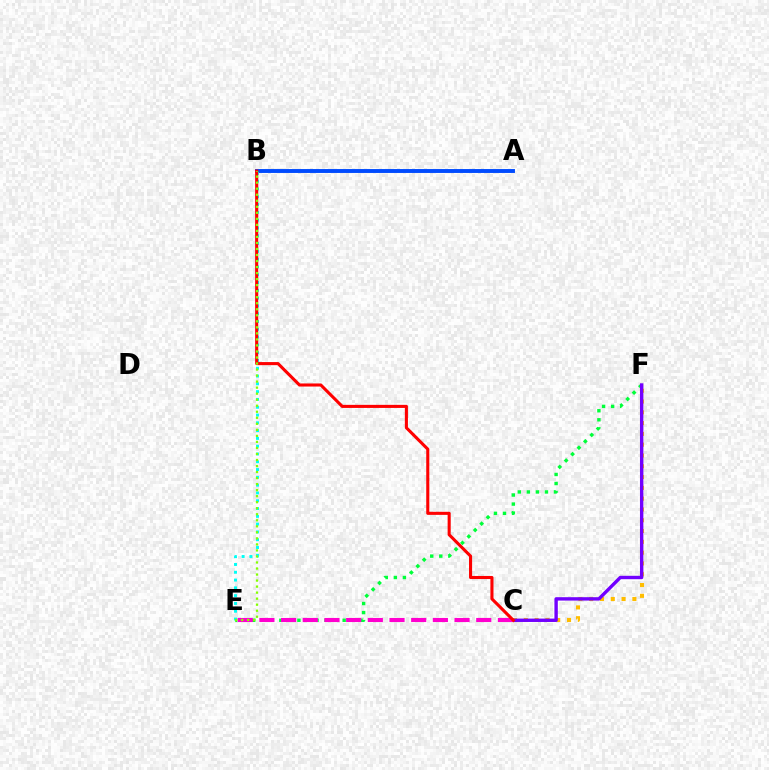{('E', 'F'): [{'color': '#00ff39', 'line_style': 'dotted', 'thickness': 2.46}], ('C', 'F'): [{'color': '#ffbd00', 'line_style': 'dotted', 'thickness': 2.93}, {'color': '#7200ff', 'line_style': 'solid', 'thickness': 2.44}], ('A', 'B'): [{'color': '#004bff', 'line_style': 'solid', 'thickness': 2.81}], ('B', 'E'): [{'color': '#00fff6', 'line_style': 'dotted', 'thickness': 2.12}, {'color': '#84ff00', 'line_style': 'dotted', 'thickness': 1.64}], ('C', 'E'): [{'color': '#ff00cf', 'line_style': 'dashed', 'thickness': 2.95}], ('B', 'C'): [{'color': '#ff0000', 'line_style': 'solid', 'thickness': 2.22}]}